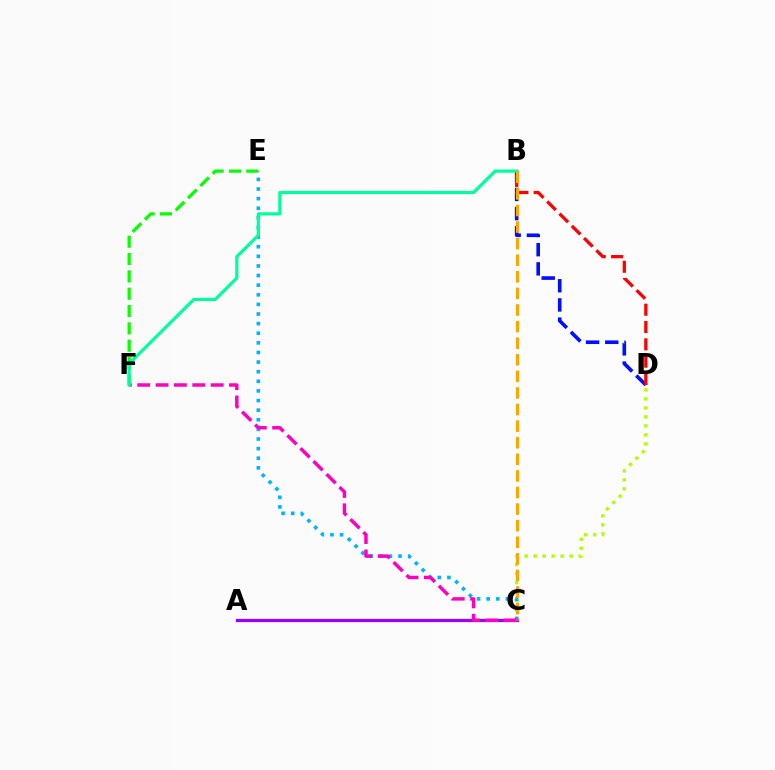{('C', 'D'): [{'color': '#b3ff00', 'line_style': 'dotted', 'thickness': 2.44}], ('E', 'F'): [{'color': '#08ff00', 'line_style': 'dashed', 'thickness': 2.35}], ('C', 'E'): [{'color': '#00b5ff', 'line_style': 'dotted', 'thickness': 2.61}], ('B', 'D'): [{'color': '#0010ff', 'line_style': 'dashed', 'thickness': 2.61}, {'color': '#ff0000', 'line_style': 'dashed', 'thickness': 2.35}], ('A', 'C'): [{'color': '#9b00ff', 'line_style': 'solid', 'thickness': 2.35}], ('C', 'F'): [{'color': '#ff00bd', 'line_style': 'dashed', 'thickness': 2.49}], ('B', 'F'): [{'color': '#00ff9d', 'line_style': 'solid', 'thickness': 2.32}], ('B', 'C'): [{'color': '#ffa500', 'line_style': 'dashed', 'thickness': 2.25}]}